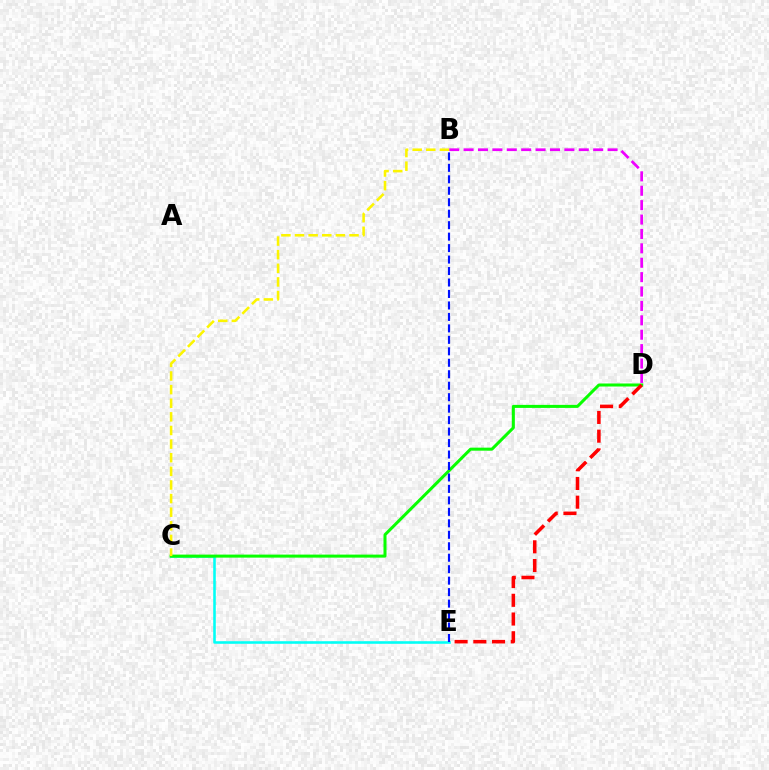{('C', 'E'): [{'color': '#00fff6', 'line_style': 'solid', 'thickness': 1.85}], ('C', 'D'): [{'color': '#08ff00', 'line_style': 'solid', 'thickness': 2.18}], ('D', 'E'): [{'color': '#ff0000', 'line_style': 'dashed', 'thickness': 2.54}], ('B', 'D'): [{'color': '#ee00ff', 'line_style': 'dashed', 'thickness': 1.96}], ('B', 'C'): [{'color': '#fcf500', 'line_style': 'dashed', 'thickness': 1.85}], ('B', 'E'): [{'color': '#0010ff', 'line_style': 'dashed', 'thickness': 1.56}]}